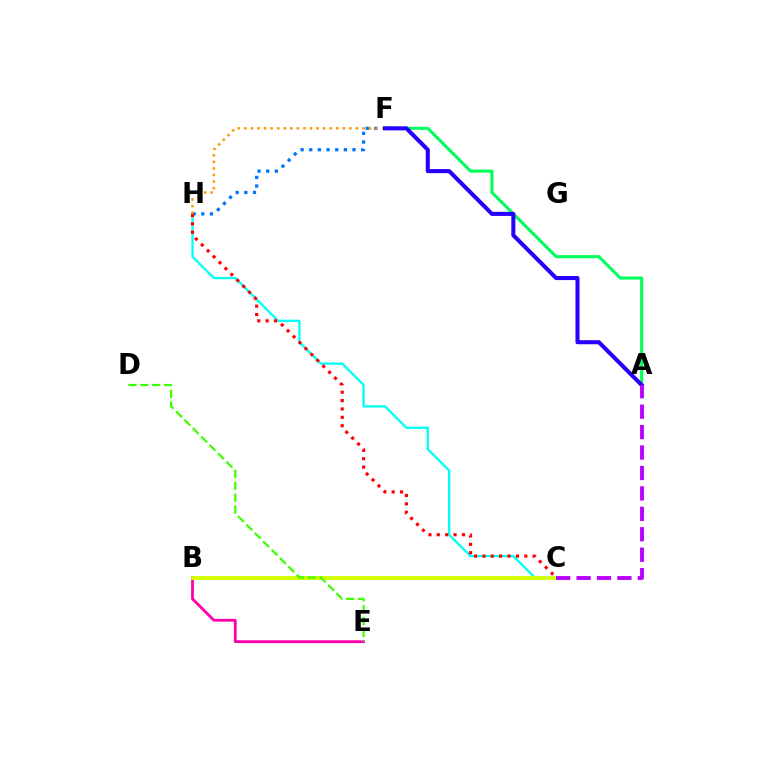{('A', 'F'): [{'color': '#00ff5c', 'line_style': 'solid', 'thickness': 2.21}, {'color': '#2500ff', 'line_style': 'solid', 'thickness': 2.93}], ('C', 'H'): [{'color': '#00fff6', 'line_style': 'solid', 'thickness': 1.65}, {'color': '#ff0000', 'line_style': 'dotted', 'thickness': 2.28}], ('F', 'H'): [{'color': '#0074ff', 'line_style': 'dotted', 'thickness': 2.35}, {'color': '#ff9400', 'line_style': 'dotted', 'thickness': 1.78}], ('B', 'E'): [{'color': '#ff00ac', 'line_style': 'solid', 'thickness': 2.02}], ('B', 'C'): [{'color': '#d1ff00', 'line_style': 'solid', 'thickness': 2.77}], ('A', 'C'): [{'color': '#b900ff', 'line_style': 'dashed', 'thickness': 2.78}], ('D', 'E'): [{'color': '#3dff00', 'line_style': 'dashed', 'thickness': 1.61}]}